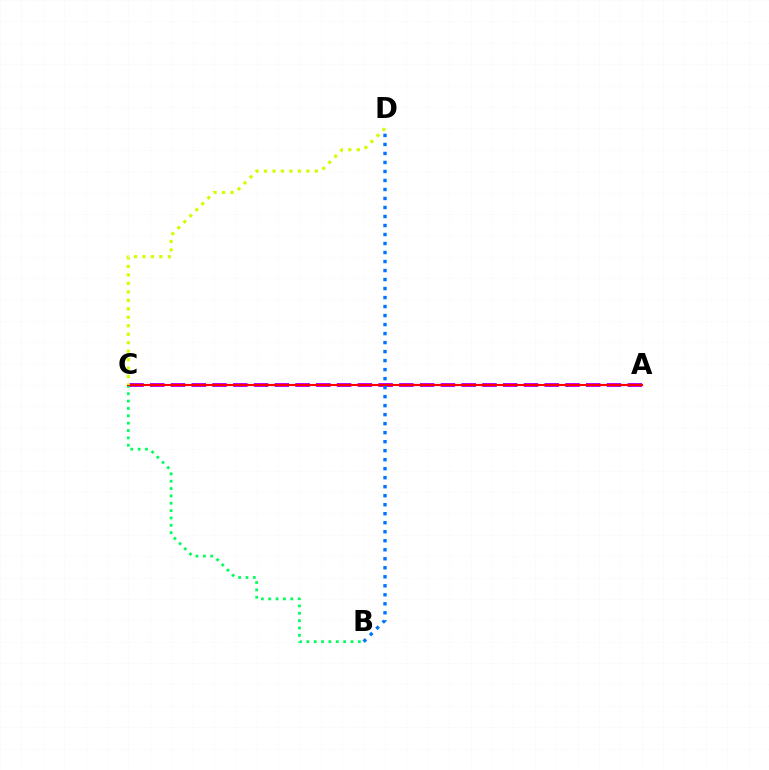{('A', 'C'): [{'color': '#b900ff', 'line_style': 'dashed', 'thickness': 2.82}, {'color': '#ff0000', 'line_style': 'solid', 'thickness': 1.53}], ('B', 'C'): [{'color': '#00ff5c', 'line_style': 'dotted', 'thickness': 2.0}], ('B', 'D'): [{'color': '#0074ff', 'line_style': 'dotted', 'thickness': 2.45}], ('C', 'D'): [{'color': '#d1ff00', 'line_style': 'dotted', 'thickness': 2.3}]}